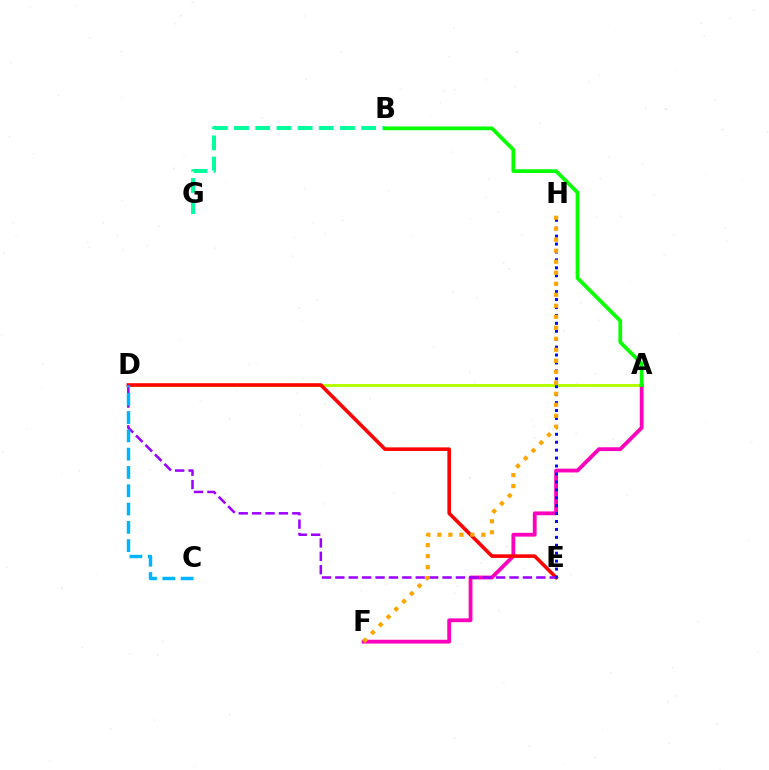{('A', 'D'): [{'color': '#b3ff00', 'line_style': 'solid', 'thickness': 2.09}], ('A', 'F'): [{'color': '#ff00bd', 'line_style': 'solid', 'thickness': 2.74}], ('D', 'E'): [{'color': '#ff0000', 'line_style': 'solid', 'thickness': 2.58}, {'color': '#9b00ff', 'line_style': 'dashed', 'thickness': 1.82}], ('B', 'G'): [{'color': '#00ff9d', 'line_style': 'dashed', 'thickness': 2.88}], ('E', 'H'): [{'color': '#0010ff', 'line_style': 'dotted', 'thickness': 2.15}], ('A', 'B'): [{'color': '#08ff00', 'line_style': 'solid', 'thickness': 2.69}], ('F', 'H'): [{'color': '#ffa500', 'line_style': 'dotted', 'thickness': 2.99}], ('C', 'D'): [{'color': '#00b5ff', 'line_style': 'dashed', 'thickness': 2.49}]}